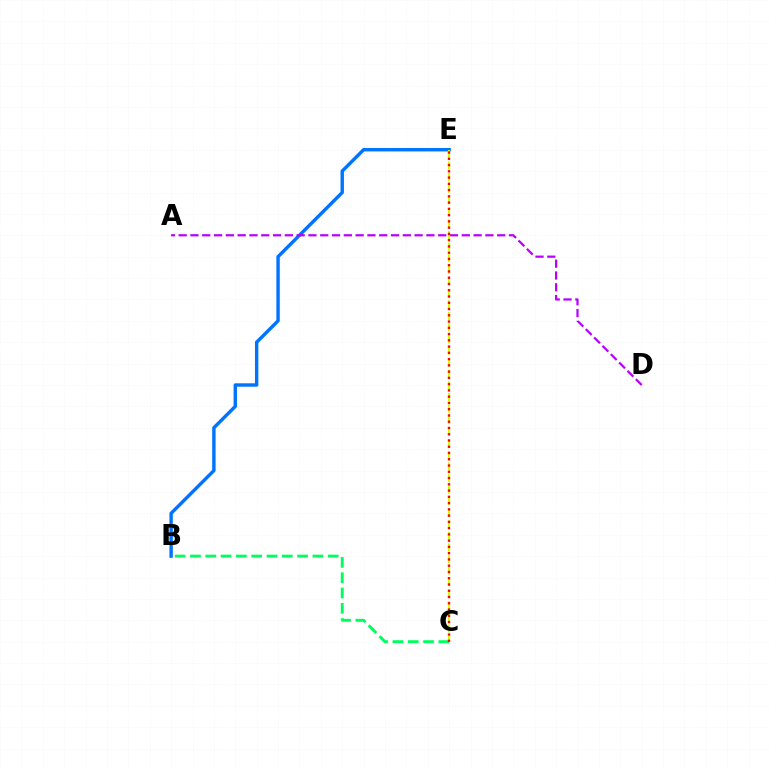{('B', 'C'): [{'color': '#00ff5c', 'line_style': 'dashed', 'thickness': 2.08}], ('B', 'E'): [{'color': '#0074ff', 'line_style': 'solid', 'thickness': 2.46}], ('A', 'D'): [{'color': '#b900ff', 'line_style': 'dashed', 'thickness': 1.6}], ('C', 'E'): [{'color': '#d1ff00', 'line_style': 'dashed', 'thickness': 1.57}, {'color': '#ff0000', 'line_style': 'dotted', 'thickness': 1.7}]}